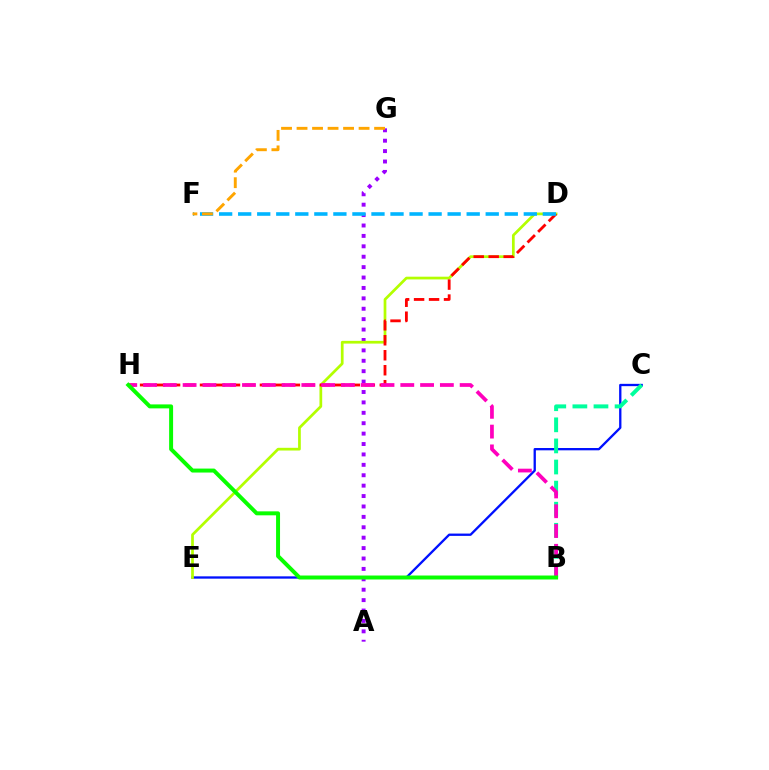{('A', 'G'): [{'color': '#9b00ff', 'line_style': 'dotted', 'thickness': 2.83}], ('C', 'E'): [{'color': '#0010ff', 'line_style': 'solid', 'thickness': 1.66}], ('D', 'E'): [{'color': '#b3ff00', 'line_style': 'solid', 'thickness': 1.96}], ('B', 'C'): [{'color': '#00ff9d', 'line_style': 'dashed', 'thickness': 2.87}], ('D', 'H'): [{'color': '#ff0000', 'line_style': 'dashed', 'thickness': 2.04}], ('B', 'H'): [{'color': '#ff00bd', 'line_style': 'dashed', 'thickness': 2.69}, {'color': '#08ff00', 'line_style': 'solid', 'thickness': 2.86}], ('D', 'F'): [{'color': '#00b5ff', 'line_style': 'dashed', 'thickness': 2.59}], ('F', 'G'): [{'color': '#ffa500', 'line_style': 'dashed', 'thickness': 2.11}]}